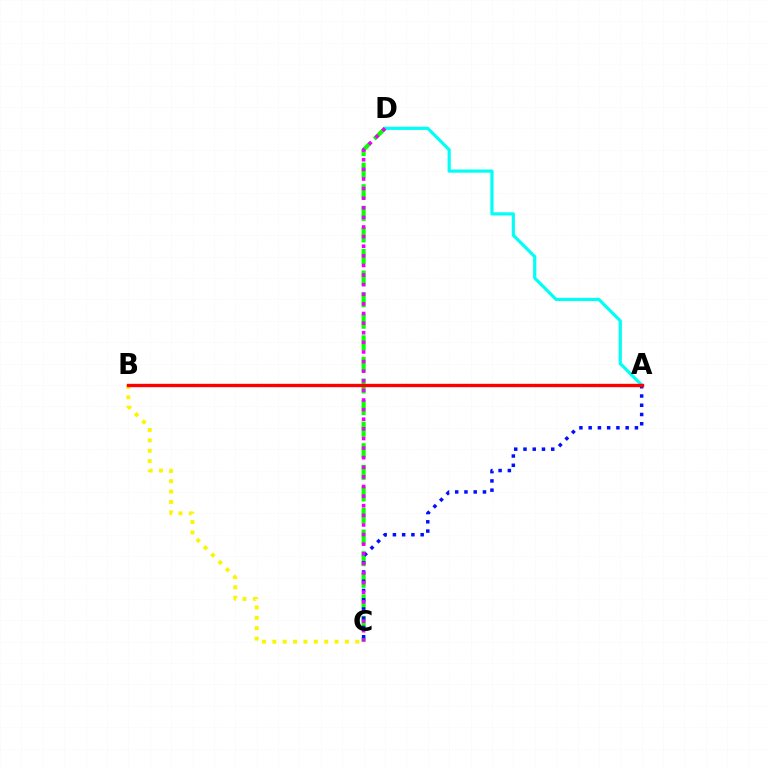{('A', 'D'): [{'color': '#00fff6', 'line_style': 'solid', 'thickness': 2.3}], ('C', 'D'): [{'color': '#08ff00', 'line_style': 'dashed', 'thickness': 2.93}, {'color': '#ee00ff', 'line_style': 'dotted', 'thickness': 2.61}], ('A', 'C'): [{'color': '#0010ff', 'line_style': 'dotted', 'thickness': 2.51}], ('B', 'C'): [{'color': '#fcf500', 'line_style': 'dotted', 'thickness': 2.82}], ('A', 'B'): [{'color': '#ff0000', 'line_style': 'solid', 'thickness': 2.42}]}